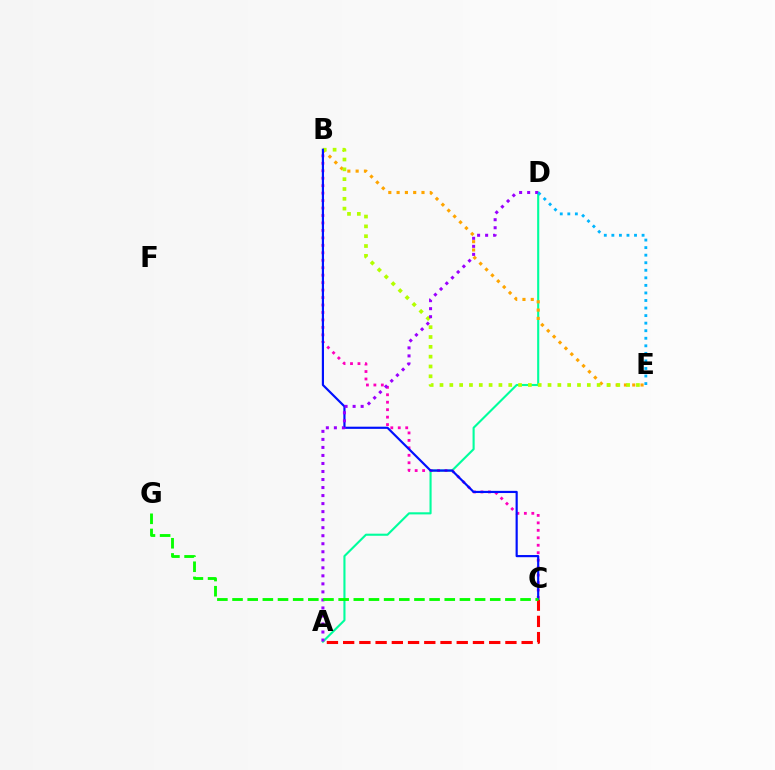{('A', 'D'): [{'color': '#00ff9d', 'line_style': 'solid', 'thickness': 1.52}, {'color': '#9b00ff', 'line_style': 'dotted', 'thickness': 2.18}], ('B', 'E'): [{'color': '#ffa500', 'line_style': 'dotted', 'thickness': 2.25}, {'color': '#b3ff00', 'line_style': 'dotted', 'thickness': 2.67}], ('B', 'C'): [{'color': '#ff00bd', 'line_style': 'dotted', 'thickness': 2.03}, {'color': '#0010ff', 'line_style': 'solid', 'thickness': 1.56}], ('A', 'C'): [{'color': '#ff0000', 'line_style': 'dashed', 'thickness': 2.2}], ('C', 'G'): [{'color': '#08ff00', 'line_style': 'dashed', 'thickness': 2.06}], ('D', 'E'): [{'color': '#00b5ff', 'line_style': 'dotted', 'thickness': 2.05}]}